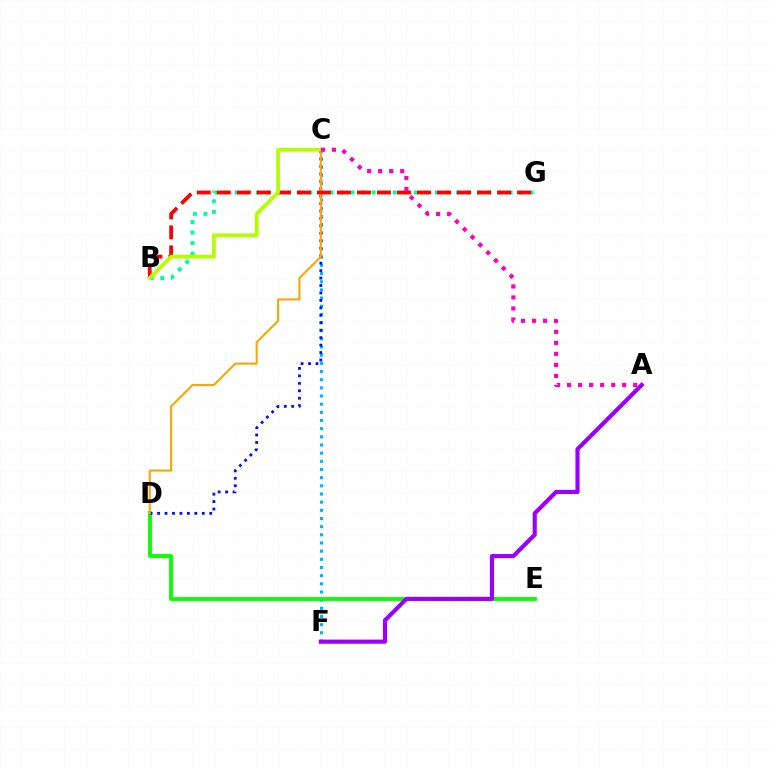{('C', 'F'): [{'color': '#00b5ff', 'line_style': 'dotted', 'thickness': 2.22}], ('D', 'E'): [{'color': '#08ff00', 'line_style': 'solid', 'thickness': 2.77}], ('A', 'F'): [{'color': '#9b00ff', 'line_style': 'solid', 'thickness': 2.99}], ('C', 'D'): [{'color': '#0010ff', 'line_style': 'dotted', 'thickness': 2.02}, {'color': '#ffa500', 'line_style': 'solid', 'thickness': 1.5}], ('B', 'G'): [{'color': '#00ff9d', 'line_style': 'dotted', 'thickness': 2.86}, {'color': '#ff0000', 'line_style': 'dashed', 'thickness': 2.72}], ('B', 'C'): [{'color': '#b3ff00', 'line_style': 'solid', 'thickness': 2.72}], ('A', 'C'): [{'color': '#ff00bd', 'line_style': 'dotted', 'thickness': 2.99}]}